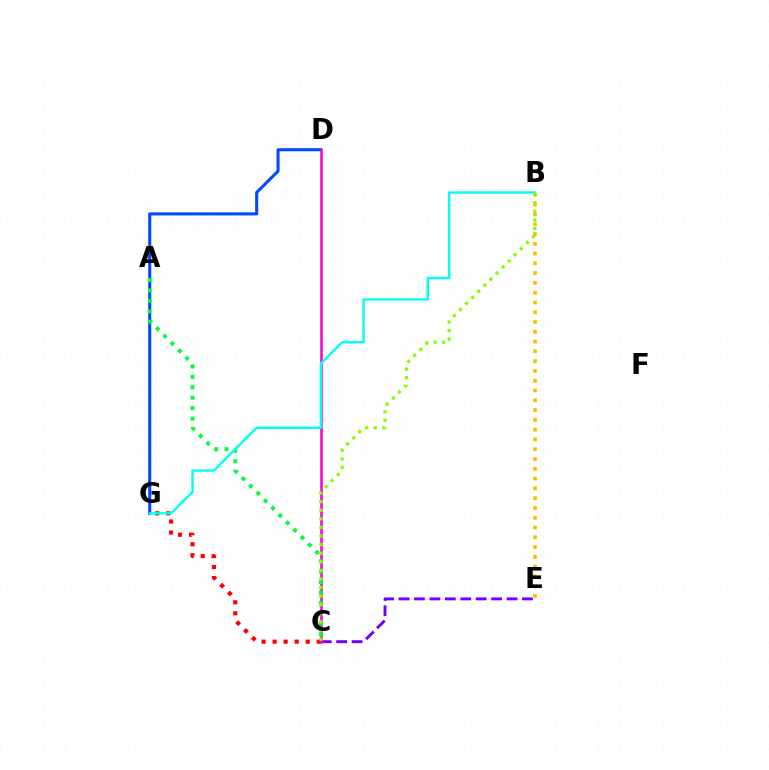{('C', 'E'): [{'color': '#7200ff', 'line_style': 'dashed', 'thickness': 2.1}], ('B', 'E'): [{'color': '#ffbd00', 'line_style': 'dotted', 'thickness': 2.66}], ('C', 'G'): [{'color': '#ff0000', 'line_style': 'dotted', 'thickness': 3.0}], ('D', 'G'): [{'color': '#004bff', 'line_style': 'solid', 'thickness': 2.22}], ('C', 'D'): [{'color': '#ff00cf', 'line_style': 'solid', 'thickness': 1.84}], ('A', 'C'): [{'color': '#00ff39', 'line_style': 'dotted', 'thickness': 2.83}], ('B', 'G'): [{'color': '#00fff6', 'line_style': 'solid', 'thickness': 1.72}], ('B', 'C'): [{'color': '#84ff00', 'line_style': 'dotted', 'thickness': 2.34}]}